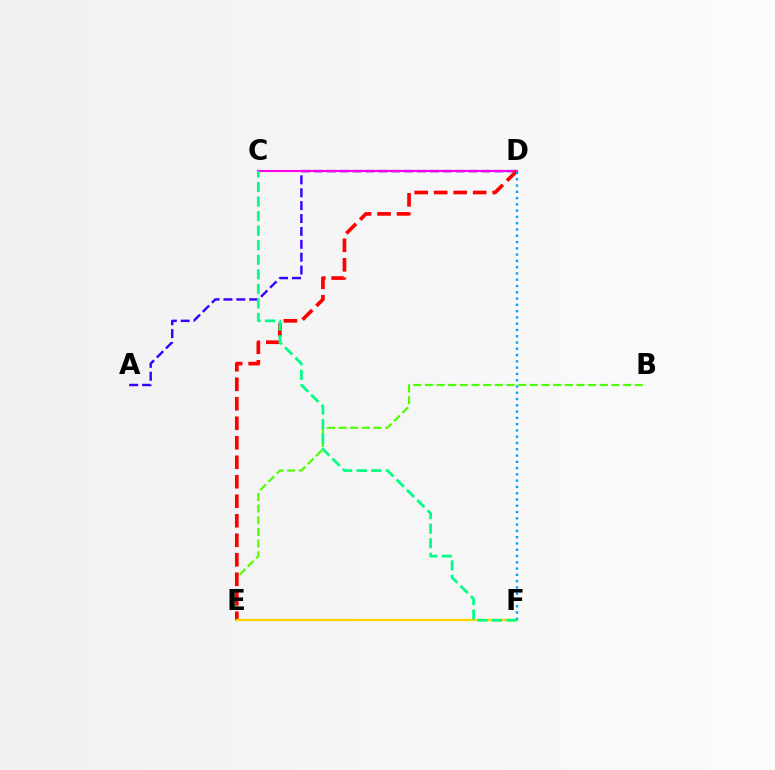{('A', 'D'): [{'color': '#3700ff', 'line_style': 'dashed', 'thickness': 1.75}], ('B', 'E'): [{'color': '#4fff00', 'line_style': 'dashed', 'thickness': 1.58}], ('C', 'D'): [{'color': '#ff00ed', 'line_style': 'solid', 'thickness': 1.53}], ('D', 'E'): [{'color': '#ff0000', 'line_style': 'dashed', 'thickness': 2.65}], ('E', 'F'): [{'color': '#ffd500', 'line_style': 'solid', 'thickness': 1.68}], ('D', 'F'): [{'color': '#009eff', 'line_style': 'dotted', 'thickness': 1.71}], ('C', 'F'): [{'color': '#00ff86', 'line_style': 'dashed', 'thickness': 1.98}]}